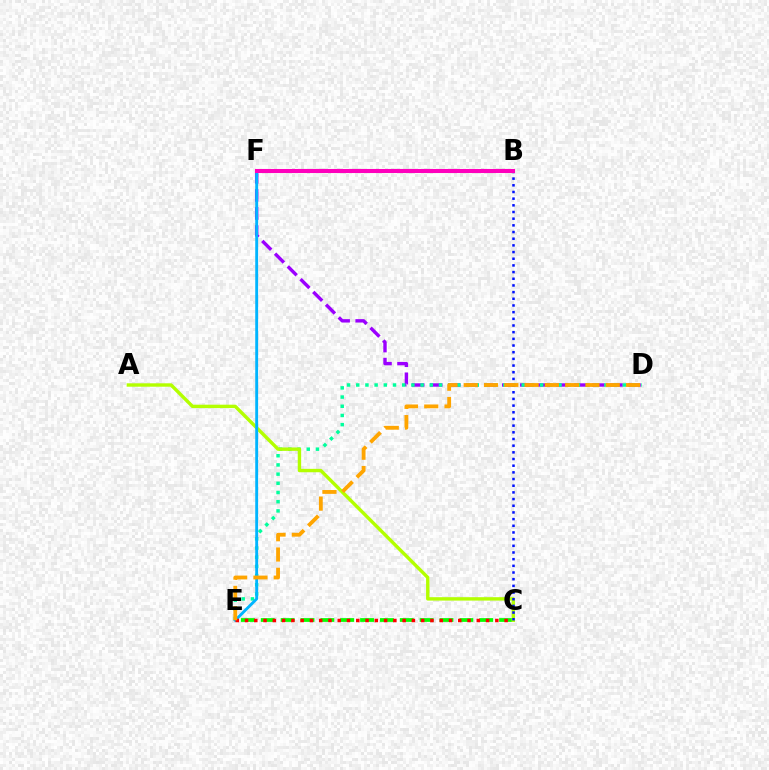{('C', 'E'): [{'color': '#08ff00', 'line_style': 'dashed', 'thickness': 2.7}, {'color': '#ff0000', 'line_style': 'dotted', 'thickness': 2.52}], ('D', 'F'): [{'color': '#9b00ff', 'line_style': 'dashed', 'thickness': 2.45}], ('D', 'E'): [{'color': '#00ff9d', 'line_style': 'dotted', 'thickness': 2.5}, {'color': '#ffa500', 'line_style': 'dashed', 'thickness': 2.76}], ('A', 'C'): [{'color': '#b3ff00', 'line_style': 'solid', 'thickness': 2.45}], ('E', 'F'): [{'color': '#00b5ff', 'line_style': 'solid', 'thickness': 2.06}], ('B', 'C'): [{'color': '#0010ff', 'line_style': 'dotted', 'thickness': 1.81}], ('B', 'F'): [{'color': '#ff00bd', 'line_style': 'solid', 'thickness': 2.92}]}